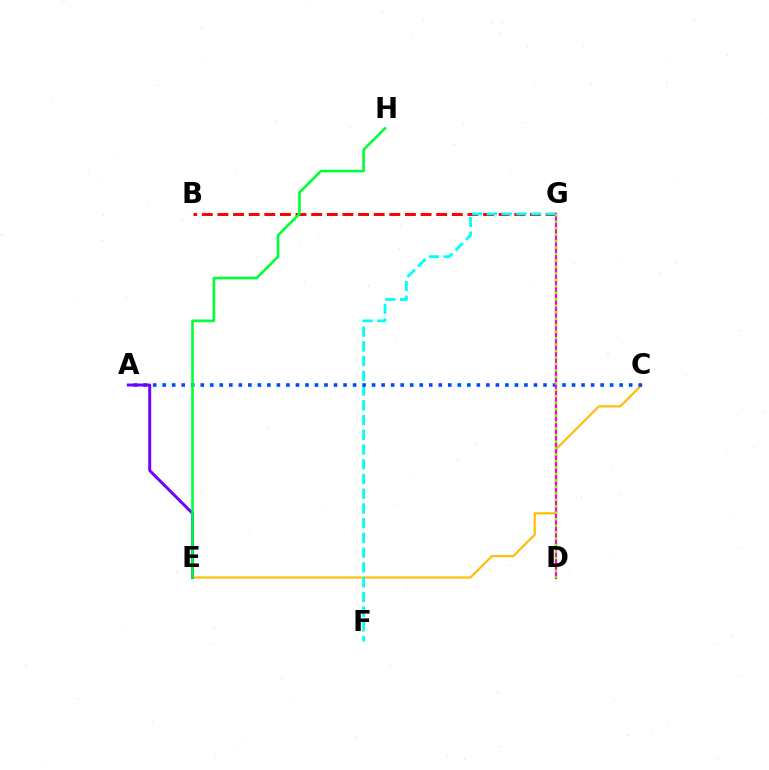{('C', 'E'): [{'color': '#ffbd00', 'line_style': 'solid', 'thickness': 1.55}], ('B', 'G'): [{'color': '#ff0000', 'line_style': 'dashed', 'thickness': 2.12}], ('F', 'G'): [{'color': '#00fff6', 'line_style': 'dashed', 'thickness': 2.0}], ('A', 'C'): [{'color': '#004bff', 'line_style': 'dotted', 'thickness': 2.59}], ('A', 'E'): [{'color': '#7200ff', 'line_style': 'solid', 'thickness': 2.14}], ('D', 'G'): [{'color': '#ff00cf', 'line_style': 'solid', 'thickness': 1.59}, {'color': '#84ff00', 'line_style': 'dotted', 'thickness': 1.76}], ('E', 'H'): [{'color': '#00ff39', 'line_style': 'solid', 'thickness': 1.88}]}